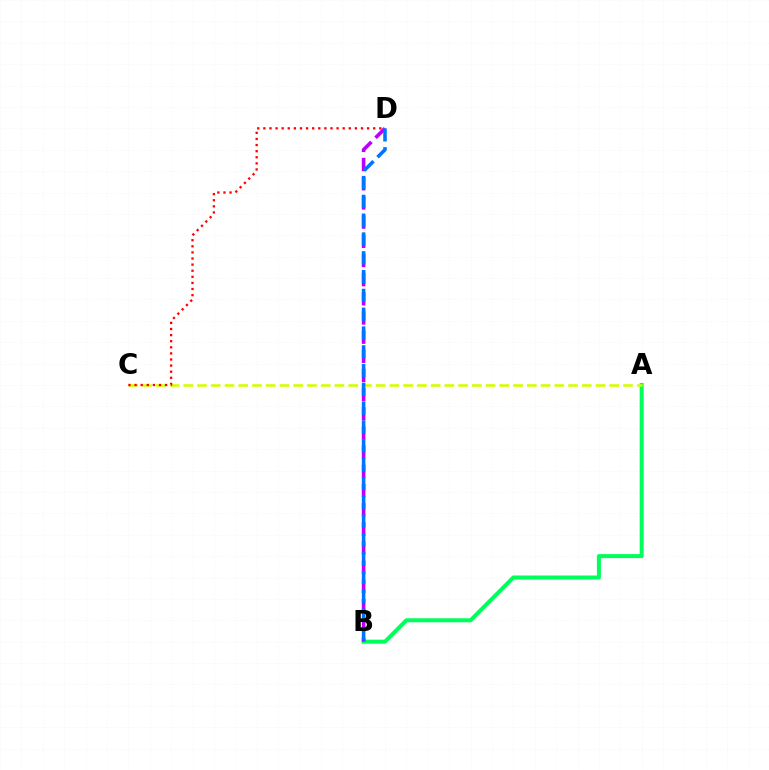{('A', 'B'): [{'color': '#00ff5c', 'line_style': 'solid', 'thickness': 2.89}], ('A', 'C'): [{'color': '#d1ff00', 'line_style': 'dashed', 'thickness': 1.87}], ('C', 'D'): [{'color': '#ff0000', 'line_style': 'dotted', 'thickness': 1.66}], ('B', 'D'): [{'color': '#b900ff', 'line_style': 'dashed', 'thickness': 2.61}, {'color': '#0074ff', 'line_style': 'dashed', 'thickness': 2.56}]}